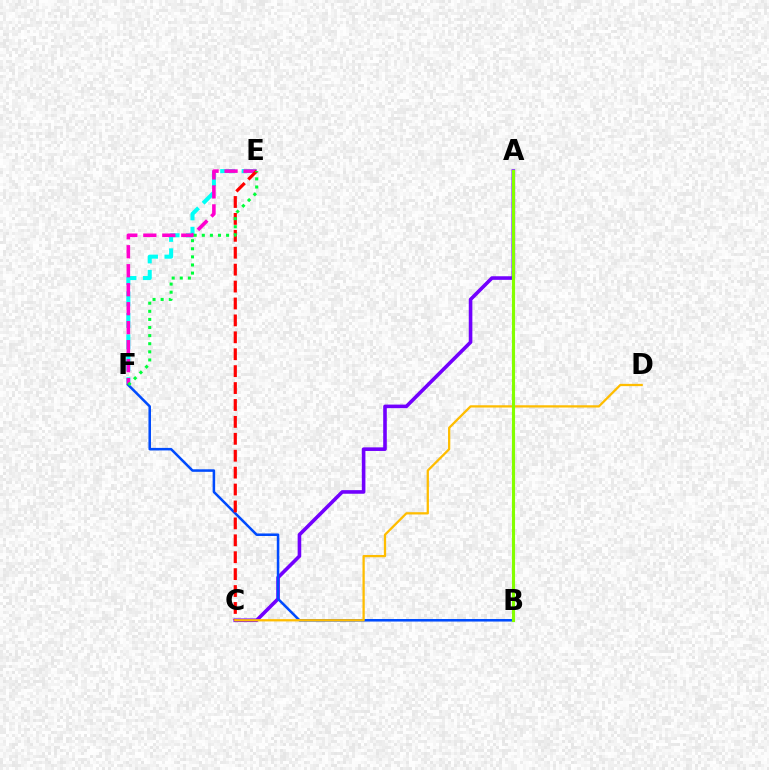{('E', 'F'): [{'color': '#00fff6', 'line_style': 'dashed', 'thickness': 2.92}, {'color': '#ff00cf', 'line_style': 'dashed', 'thickness': 2.58}, {'color': '#00ff39', 'line_style': 'dotted', 'thickness': 2.2}], ('A', 'C'): [{'color': '#7200ff', 'line_style': 'solid', 'thickness': 2.59}], ('B', 'F'): [{'color': '#004bff', 'line_style': 'solid', 'thickness': 1.83}], ('C', 'E'): [{'color': '#ff0000', 'line_style': 'dashed', 'thickness': 2.3}], ('C', 'D'): [{'color': '#ffbd00', 'line_style': 'solid', 'thickness': 1.64}], ('A', 'B'): [{'color': '#84ff00', 'line_style': 'solid', 'thickness': 2.24}]}